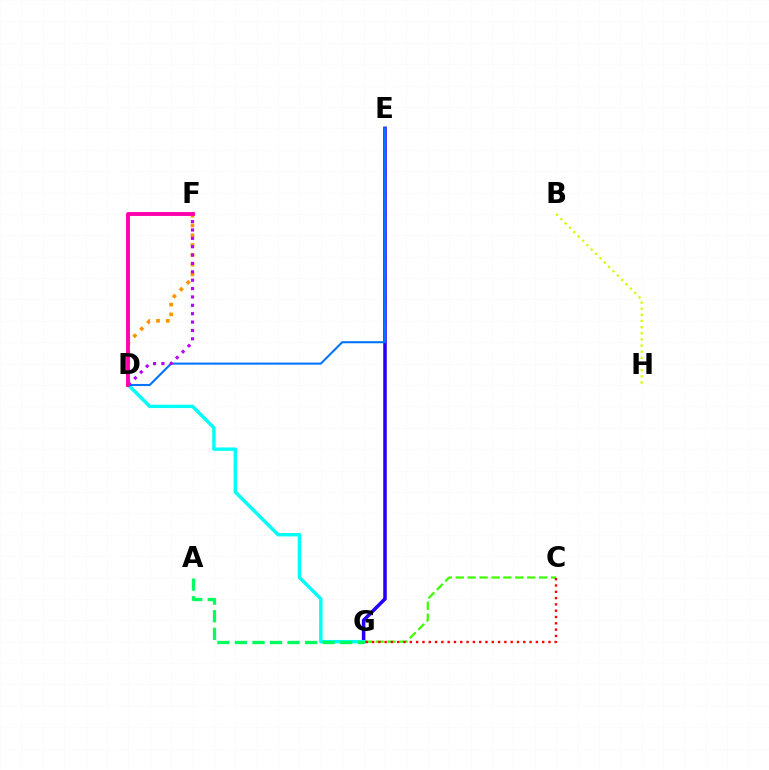{('C', 'G'): [{'color': '#3dff00', 'line_style': 'dashed', 'thickness': 1.62}, {'color': '#ff0000', 'line_style': 'dotted', 'thickness': 1.71}], ('E', 'G'): [{'color': '#2500ff', 'line_style': 'solid', 'thickness': 2.54}], ('D', 'F'): [{'color': '#ff9400', 'line_style': 'dotted', 'thickness': 2.66}, {'color': '#b900ff', 'line_style': 'dotted', 'thickness': 2.27}, {'color': '#ff00ac', 'line_style': 'solid', 'thickness': 2.78}], ('D', 'G'): [{'color': '#00fff6', 'line_style': 'solid', 'thickness': 2.45}], ('A', 'G'): [{'color': '#00ff5c', 'line_style': 'dashed', 'thickness': 2.38}], ('D', 'E'): [{'color': '#0074ff', 'line_style': 'solid', 'thickness': 1.51}], ('B', 'H'): [{'color': '#d1ff00', 'line_style': 'dotted', 'thickness': 1.67}]}